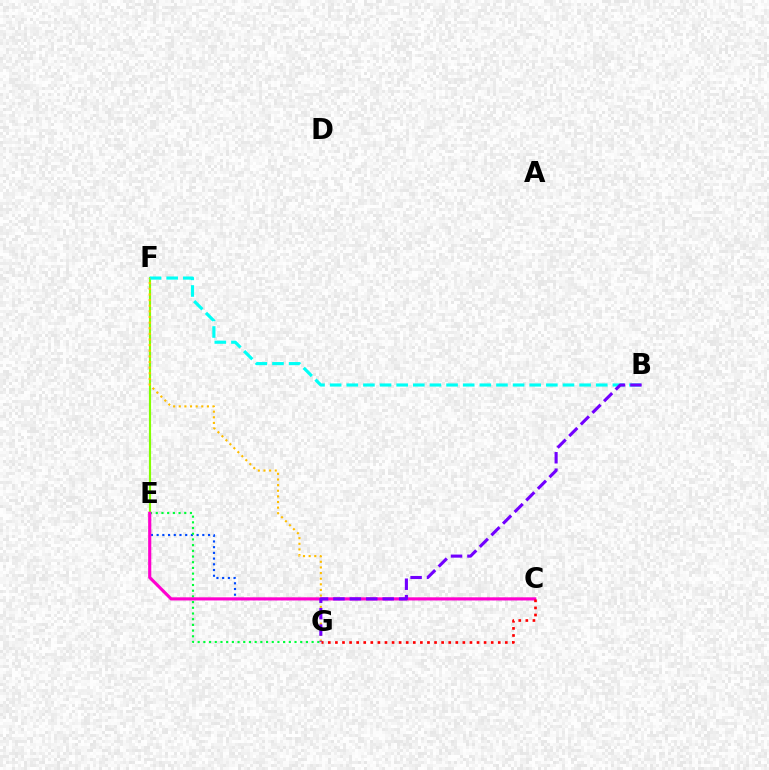{('C', 'E'): [{'color': '#004bff', 'line_style': 'dotted', 'thickness': 1.55}, {'color': '#ff00cf', 'line_style': 'solid', 'thickness': 2.25}], ('E', 'F'): [{'color': '#84ff00', 'line_style': 'solid', 'thickness': 1.56}], ('E', 'G'): [{'color': '#00ff39', 'line_style': 'dotted', 'thickness': 1.55}], ('B', 'F'): [{'color': '#00fff6', 'line_style': 'dashed', 'thickness': 2.26}], ('F', 'G'): [{'color': '#ffbd00', 'line_style': 'dotted', 'thickness': 1.53}], ('B', 'G'): [{'color': '#7200ff', 'line_style': 'dashed', 'thickness': 2.23}], ('C', 'G'): [{'color': '#ff0000', 'line_style': 'dotted', 'thickness': 1.92}]}